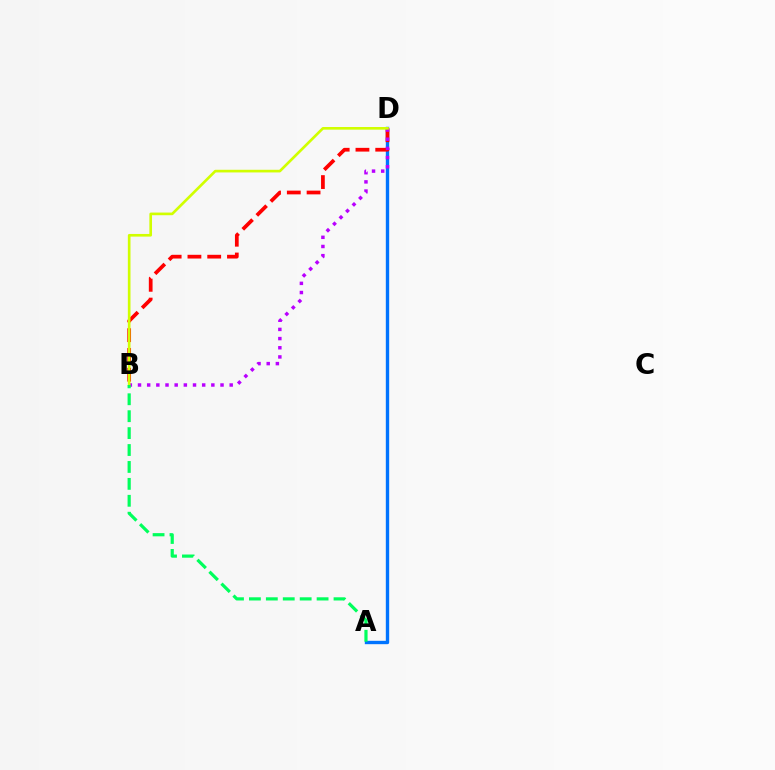{('A', 'D'): [{'color': '#0074ff', 'line_style': 'solid', 'thickness': 2.42}], ('B', 'D'): [{'color': '#ff0000', 'line_style': 'dashed', 'thickness': 2.69}, {'color': '#b900ff', 'line_style': 'dotted', 'thickness': 2.49}, {'color': '#d1ff00', 'line_style': 'solid', 'thickness': 1.91}], ('A', 'B'): [{'color': '#00ff5c', 'line_style': 'dashed', 'thickness': 2.3}]}